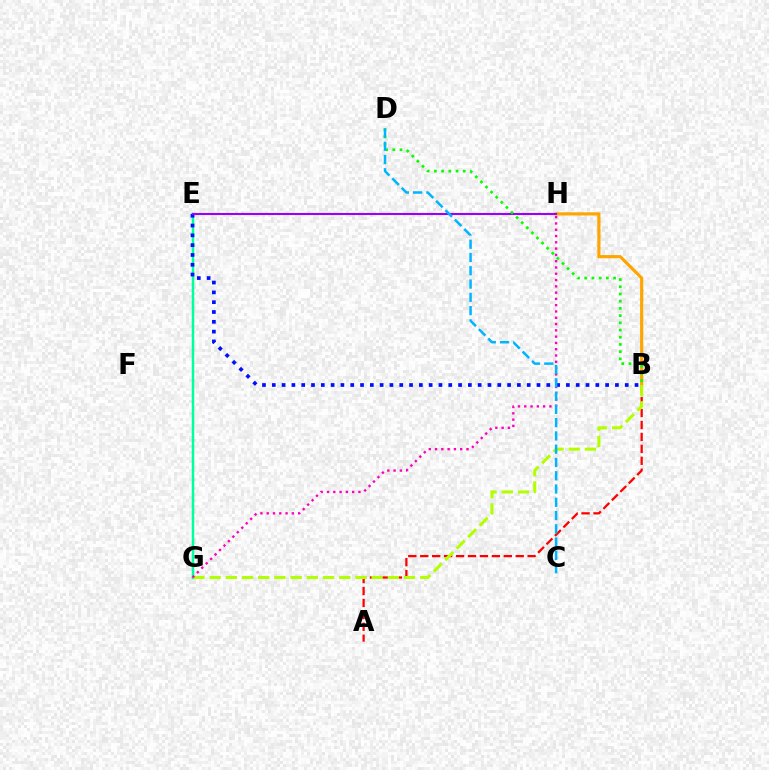{('E', 'G'): [{'color': '#00ff9d', 'line_style': 'solid', 'thickness': 1.8}], ('A', 'B'): [{'color': '#ff0000', 'line_style': 'dashed', 'thickness': 1.62}], ('B', 'E'): [{'color': '#0010ff', 'line_style': 'dotted', 'thickness': 2.66}], ('B', 'H'): [{'color': '#ffa500', 'line_style': 'solid', 'thickness': 2.28}], ('E', 'H'): [{'color': '#9b00ff', 'line_style': 'solid', 'thickness': 1.51}], ('B', 'G'): [{'color': '#b3ff00', 'line_style': 'dashed', 'thickness': 2.2}], ('G', 'H'): [{'color': '#ff00bd', 'line_style': 'dotted', 'thickness': 1.71}], ('B', 'D'): [{'color': '#08ff00', 'line_style': 'dotted', 'thickness': 1.96}], ('C', 'D'): [{'color': '#00b5ff', 'line_style': 'dashed', 'thickness': 1.8}]}